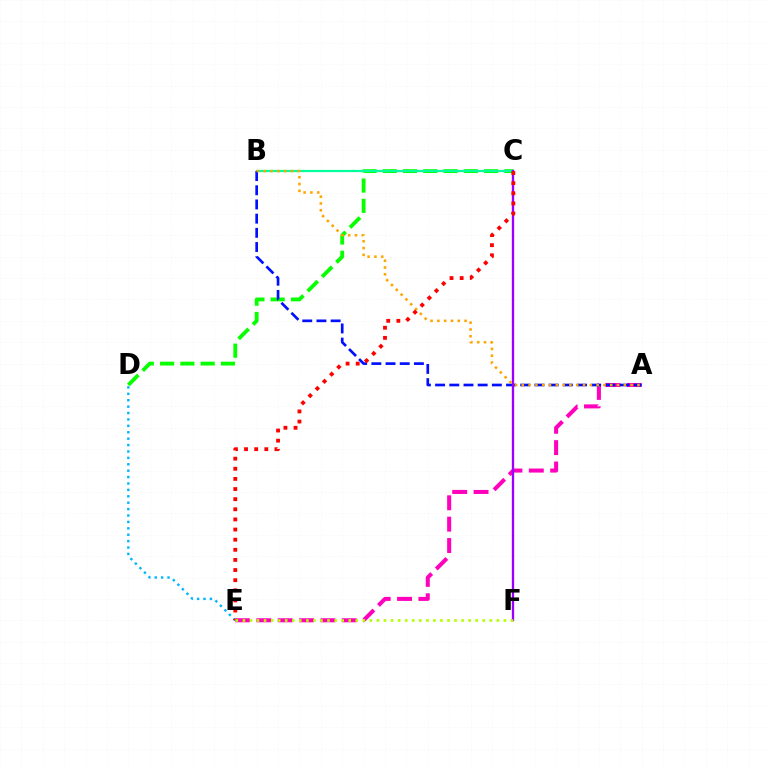{('C', 'D'): [{'color': '#08ff00', 'line_style': 'dashed', 'thickness': 2.75}], ('B', 'C'): [{'color': '#00ff9d', 'line_style': 'solid', 'thickness': 1.61}], ('A', 'E'): [{'color': '#ff00bd', 'line_style': 'dashed', 'thickness': 2.9}], ('A', 'B'): [{'color': '#0010ff', 'line_style': 'dashed', 'thickness': 1.93}, {'color': '#ffa500', 'line_style': 'dotted', 'thickness': 1.85}], ('C', 'F'): [{'color': '#9b00ff', 'line_style': 'solid', 'thickness': 1.68}], ('D', 'E'): [{'color': '#00b5ff', 'line_style': 'dotted', 'thickness': 1.74}], ('C', 'E'): [{'color': '#ff0000', 'line_style': 'dotted', 'thickness': 2.75}], ('E', 'F'): [{'color': '#b3ff00', 'line_style': 'dotted', 'thickness': 1.92}]}